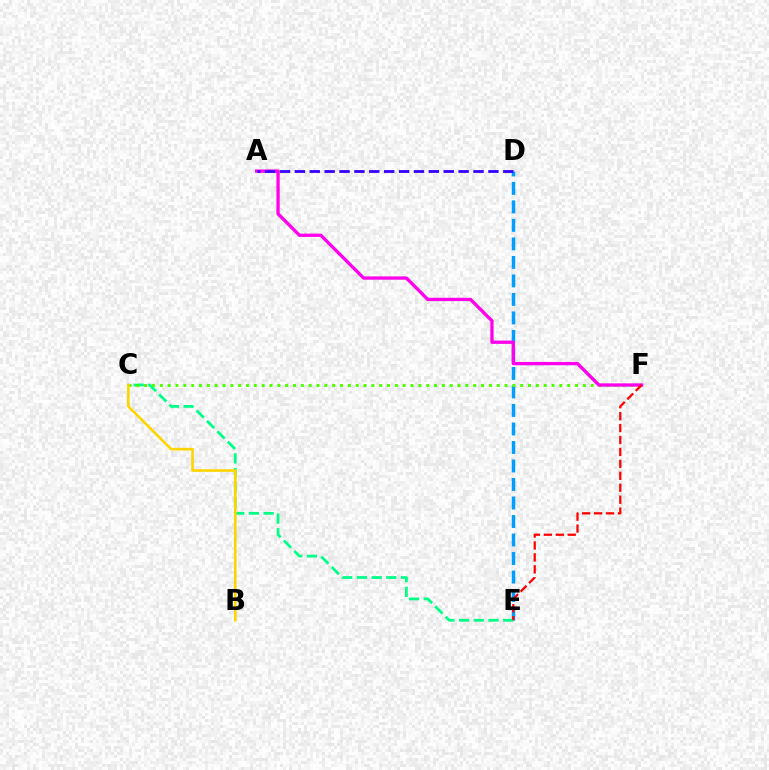{('D', 'E'): [{'color': '#009eff', 'line_style': 'dashed', 'thickness': 2.51}], ('C', 'E'): [{'color': '#00ff86', 'line_style': 'dashed', 'thickness': 2.0}], ('C', 'F'): [{'color': '#4fff00', 'line_style': 'dotted', 'thickness': 2.13}], ('B', 'C'): [{'color': '#ffd500', 'line_style': 'solid', 'thickness': 1.89}], ('A', 'F'): [{'color': '#ff00ed', 'line_style': 'solid', 'thickness': 2.38}], ('A', 'D'): [{'color': '#3700ff', 'line_style': 'dashed', 'thickness': 2.02}], ('E', 'F'): [{'color': '#ff0000', 'line_style': 'dashed', 'thickness': 1.62}]}